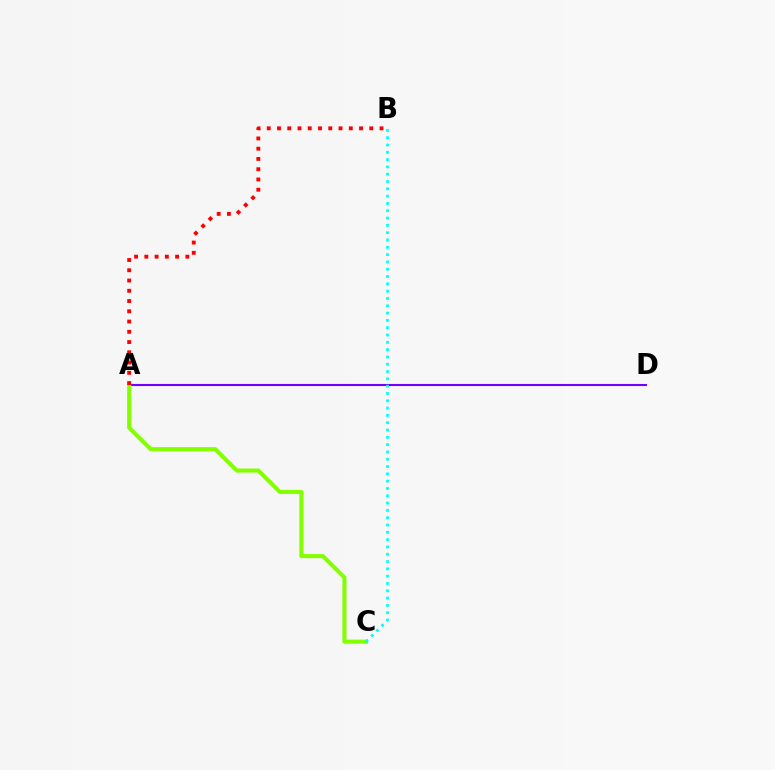{('A', 'D'): [{'color': '#7200ff', 'line_style': 'solid', 'thickness': 1.51}], ('A', 'C'): [{'color': '#84ff00', 'line_style': 'solid', 'thickness': 2.93}], ('B', 'C'): [{'color': '#00fff6', 'line_style': 'dotted', 'thickness': 1.99}], ('A', 'B'): [{'color': '#ff0000', 'line_style': 'dotted', 'thickness': 2.79}]}